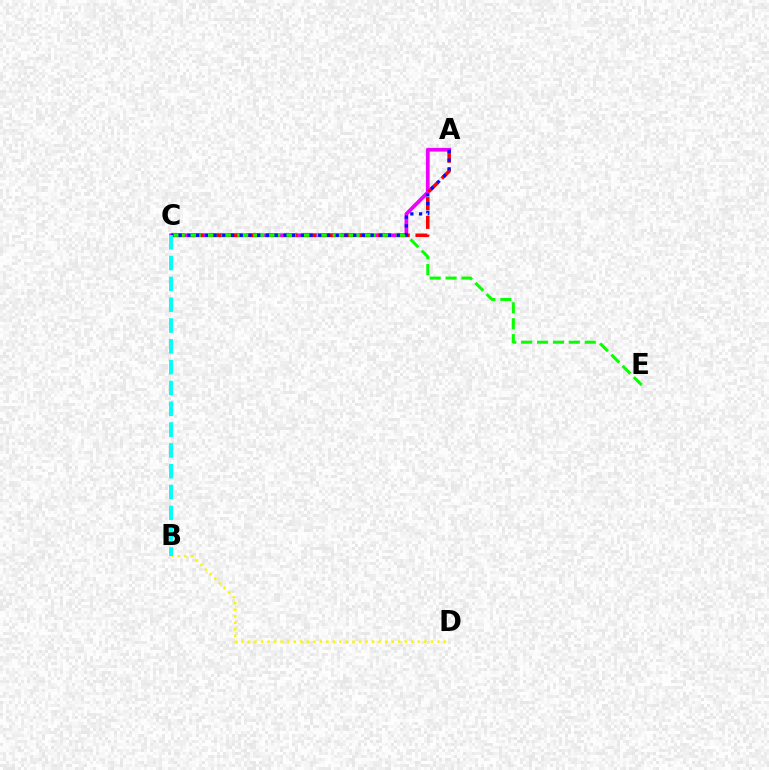{('A', 'C'): [{'color': '#ee00ff', 'line_style': 'solid', 'thickness': 2.7}, {'color': '#ff0000', 'line_style': 'dashed', 'thickness': 2.55}, {'color': '#0010ff', 'line_style': 'dotted', 'thickness': 2.37}], ('B', 'D'): [{'color': '#fcf500', 'line_style': 'dotted', 'thickness': 1.77}], ('C', 'E'): [{'color': '#08ff00', 'line_style': 'dashed', 'thickness': 2.16}], ('B', 'C'): [{'color': '#00fff6', 'line_style': 'dashed', 'thickness': 2.83}]}